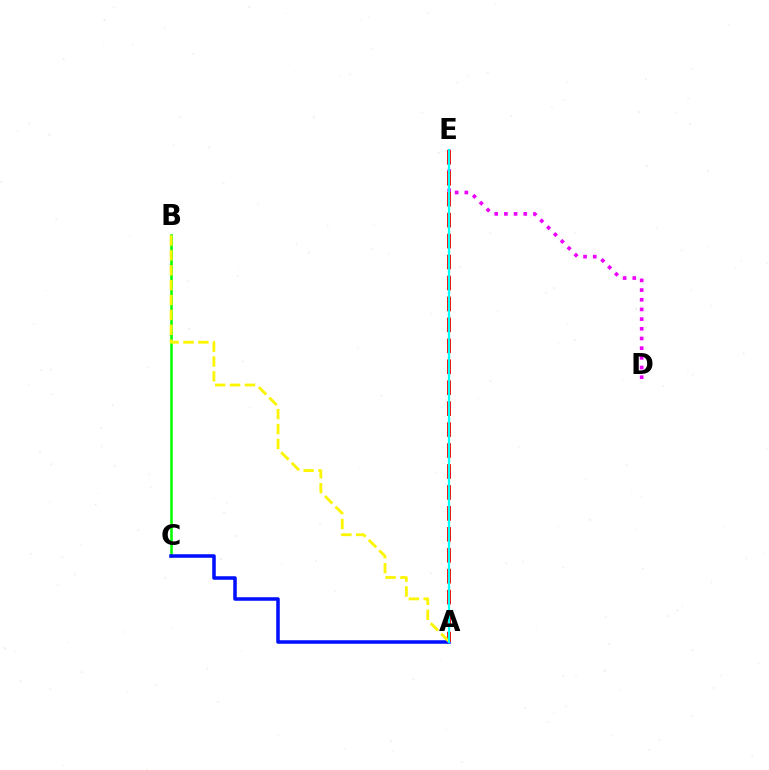{('B', 'C'): [{'color': '#08ff00', 'line_style': 'solid', 'thickness': 1.86}], ('D', 'E'): [{'color': '#ee00ff', 'line_style': 'dotted', 'thickness': 2.63}], ('A', 'C'): [{'color': '#0010ff', 'line_style': 'solid', 'thickness': 2.54}], ('A', 'E'): [{'color': '#ff0000', 'line_style': 'dashed', 'thickness': 2.85}, {'color': '#00fff6', 'line_style': 'solid', 'thickness': 1.57}], ('A', 'B'): [{'color': '#fcf500', 'line_style': 'dashed', 'thickness': 2.02}]}